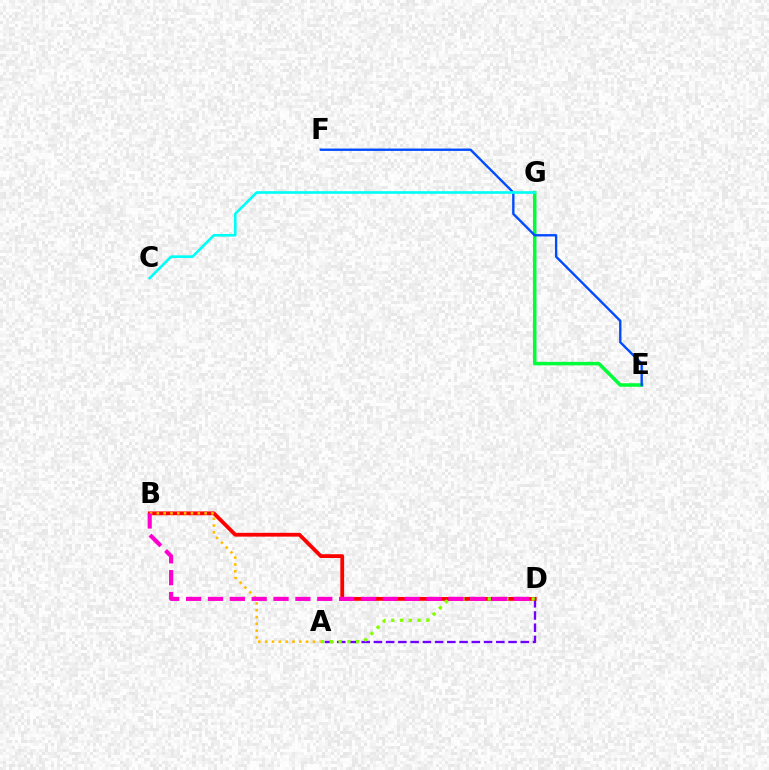{('A', 'D'): [{'color': '#7200ff', 'line_style': 'dashed', 'thickness': 1.66}, {'color': '#84ff00', 'line_style': 'dotted', 'thickness': 2.39}], ('E', 'G'): [{'color': '#00ff39', 'line_style': 'solid', 'thickness': 2.54}], ('B', 'D'): [{'color': '#ff0000', 'line_style': 'solid', 'thickness': 2.73}, {'color': '#ff00cf', 'line_style': 'dashed', 'thickness': 2.97}], ('E', 'F'): [{'color': '#004bff', 'line_style': 'solid', 'thickness': 1.7}], ('A', 'B'): [{'color': '#ffbd00', 'line_style': 'dotted', 'thickness': 1.85}], ('C', 'G'): [{'color': '#00fff6', 'line_style': 'solid', 'thickness': 1.92}]}